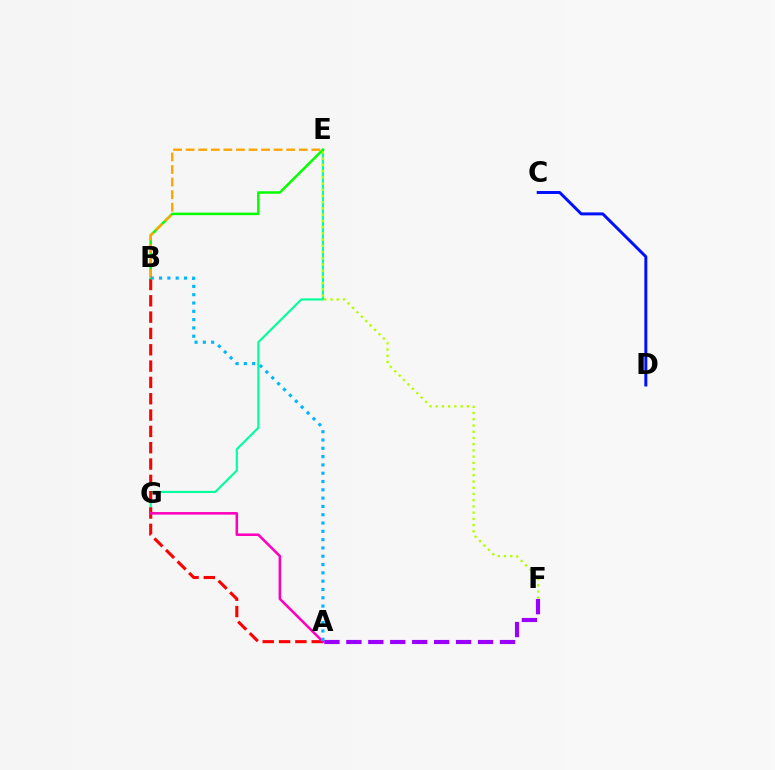{('C', 'D'): [{'color': '#0010ff', 'line_style': 'solid', 'thickness': 2.13}], ('E', 'G'): [{'color': '#00ff9d', 'line_style': 'solid', 'thickness': 1.54}], ('A', 'B'): [{'color': '#ff0000', 'line_style': 'dashed', 'thickness': 2.22}, {'color': '#00b5ff', 'line_style': 'dotted', 'thickness': 2.26}], ('A', 'G'): [{'color': '#ff00bd', 'line_style': 'solid', 'thickness': 1.85}], ('B', 'E'): [{'color': '#08ff00', 'line_style': 'solid', 'thickness': 1.81}, {'color': '#ffa500', 'line_style': 'dashed', 'thickness': 1.71}], ('E', 'F'): [{'color': '#b3ff00', 'line_style': 'dotted', 'thickness': 1.69}], ('A', 'F'): [{'color': '#9b00ff', 'line_style': 'dashed', 'thickness': 2.98}]}